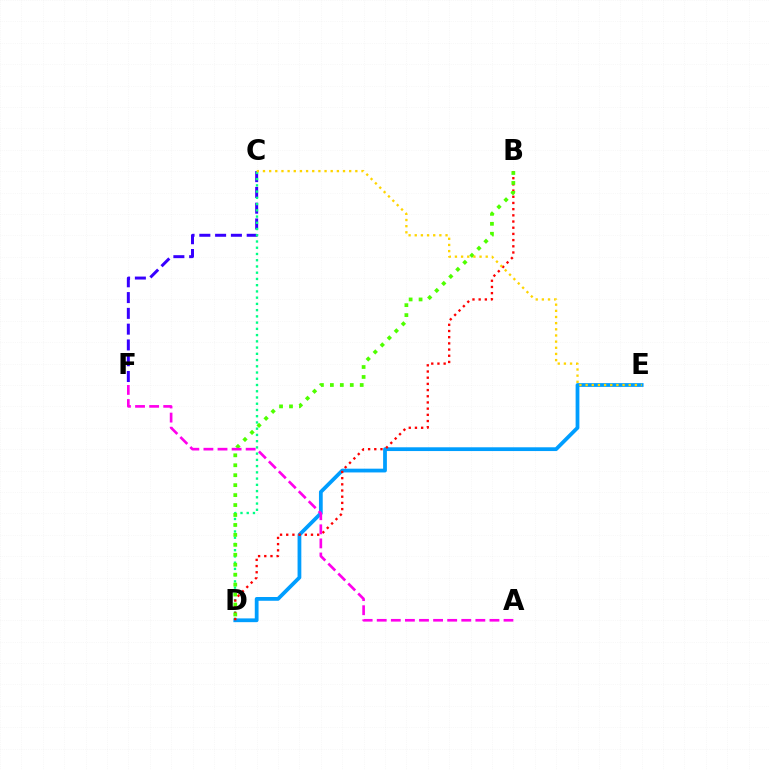{('D', 'E'): [{'color': '#009eff', 'line_style': 'solid', 'thickness': 2.71}], ('C', 'F'): [{'color': '#3700ff', 'line_style': 'dashed', 'thickness': 2.14}], ('C', 'D'): [{'color': '#00ff86', 'line_style': 'dotted', 'thickness': 1.7}], ('B', 'D'): [{'color': '#ff0000', 'line_style': 'dotted', 'thickness': 1.68}, {'color': '#4fff00', 'line_style': 'dotted', 'thickness': 2.7}], ('A', 'F'): [{'color': '#ff00ed', 'line_style': 'dashed', 'thickness': 1.91}], ('C', 'E'): [{'color': '#ffd500', 'line_style': 'dotted', 'thickness': 1.67}]}